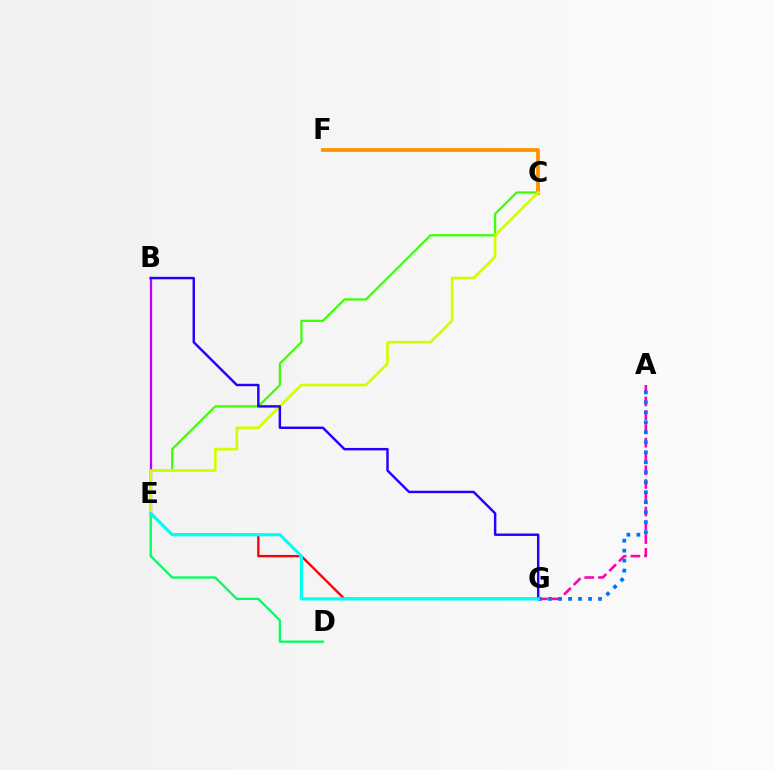{('C', 'E'): [{'color': '#3dff00', 'line_style': 'solid', 'thickness': 1.6}, {'color': '#d1ff00', 'line_style': 'solid', 'thickness': 1.91}], ('A', 'G'): [{'color': '#ff00ac', 'line_style': 'dashed', 'thickness': 1.87}, {'color': '#0074ff', 'line_style': 'dotted', 'thickness': 2.71}], ('E', 'G'): [{'color': '#ff0000', 'line_style': 'solid', 'thickness': 1.68}, {'color': '#00fff6', 'line_style': 'solid', 'thickness': 2.27}], ('C', 'F'): [{'color': '#ff9400', 'line_style': 'solid', 'thickness': 2.75}], ('B', 'E'): [{'color': '#b900ff', 'line_style': 'solid', 'thickness': 1.65}], ('D', 'E'): [{'color': '#00ff5c', 'line_style': 'solid', 'thickness': 1.65}], ('B', 'G'): [{'color': '#2500ff', 'line_style': 'solid', 'thickness': 1.76}]}